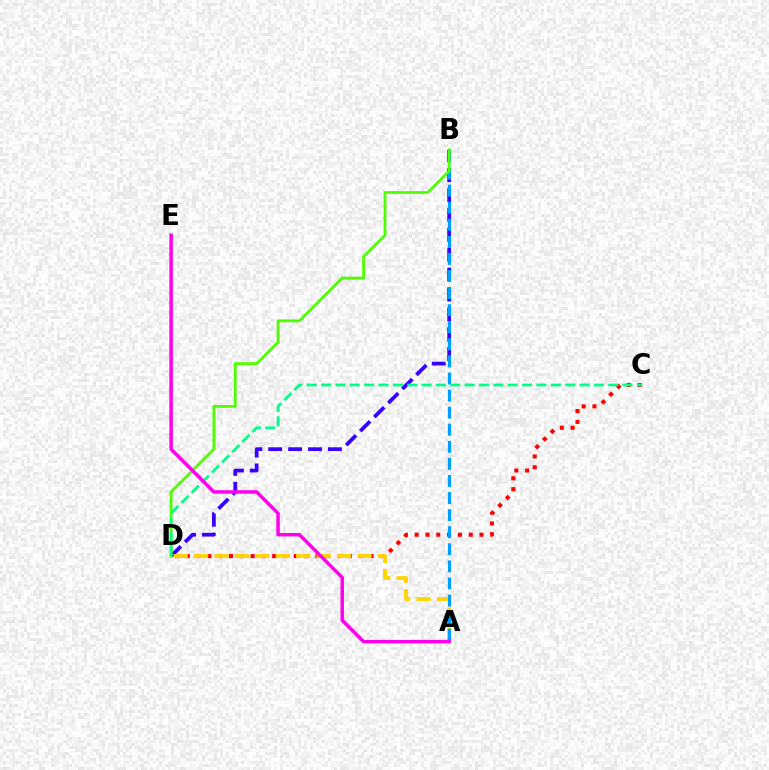{('C', 'D'): [{'color': '#ff0000', 'line_style': 'dotted', 'thickness': 2.94}, {'color': '#00ff86', 'line_style': 'dashed', 'thickness': 1.95}], ('B', 'D'): [{'color': '#3700ff', 'line_style': 'dashed', 'thickness': 2.7}, {'color': '#4fff00', 'line_style': 'solid', 'thickness': 1.99}], ('A', 'D'): [{'color': '#ffd500', 'line_style': 'dashed', 'thickness': 2.77}], ('A', 'B'): [{'color': '#009eff', 'line_style': 'dashed', 'thickness': 2.32}], ('A', 'E'): [{'color': '#ff00ed', 'line_style': 'solid', 'thickness': 2.5}]}